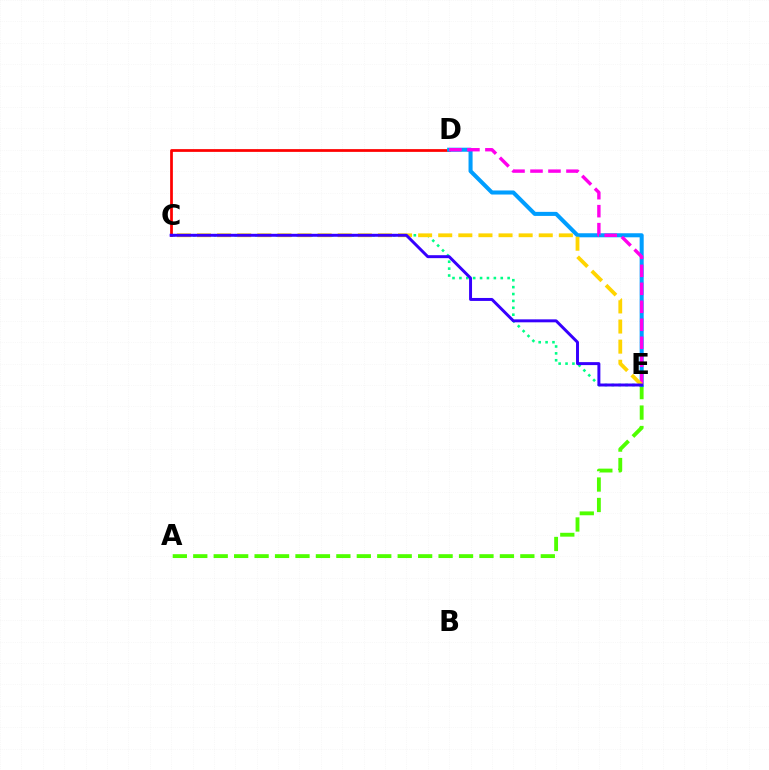{('C', 'E'): [{'color': '#00ff86', 'line_style': 'dotted', 'thickness': 1.87}, {'color': '#ffd500', 'line_style': 'dashed', 'thickness': 2.73}, {'color': '#3700ff', 'line_style': 'solid', 'thickness': 2.13}], ('A', 'E'): [{'color': '#4fff00', 'line_style': 'dashed', 'thickness': 2.78}], ('C', 'D'): [{'color': '#ff0000', 'line_style': 'solid', 'thickness': 1.97}], ('D', 'E'): [{'color': '#009eff', 'line_style': 'solid', 'thickness': 2.92}, {'color': '#ff00ed', 'line_style': 'dashed', 'thickness': 2.44}]}